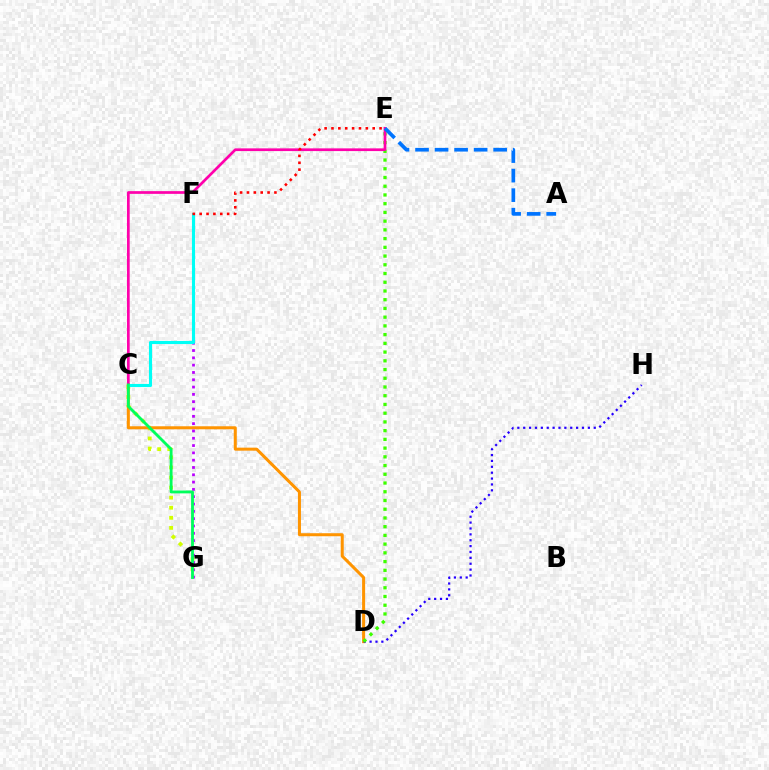{('C', 'G'): [{'color': '#d1ff00', 'line_style': 'dotted', 'thickness': 2.74}, {'color': '#00ff5c', 'line_style': 'solid', 'thickness': 2.05}], ('C', 'D'): [{'color': '#ff9400', 'line_style': 'solid', 'thickness': 2.18}], ('D', 'H'): [{'color': '#2500ff', 'line_style': 'dotted', 'thickness': 1.6}], ('D', 'E'): [{'color': '#3dff00', 'line_style': 'dotted', 'thickness': 2.37}], ('F', 'G'): [{'color': '#b900ff', 'line_style': 'dotted', 'thickness': 1.99}], ('C', 'E'): [{'color': '#ff00ac', 'line_style': 'solid', 'thickness': 1.95}], ('C', 'F'): [{'color': '#00fff6', 'line_style': 'solid', 'thickness': 2.23}], ('E', 'F'): [{'color': '#ff0000', 'line_style': 'dotted', 'thickness': 1.87}], ('A', 'E'): [{'color': '#0074ff', 'line_style': 'dashed', 'thickness': 2.65}]}